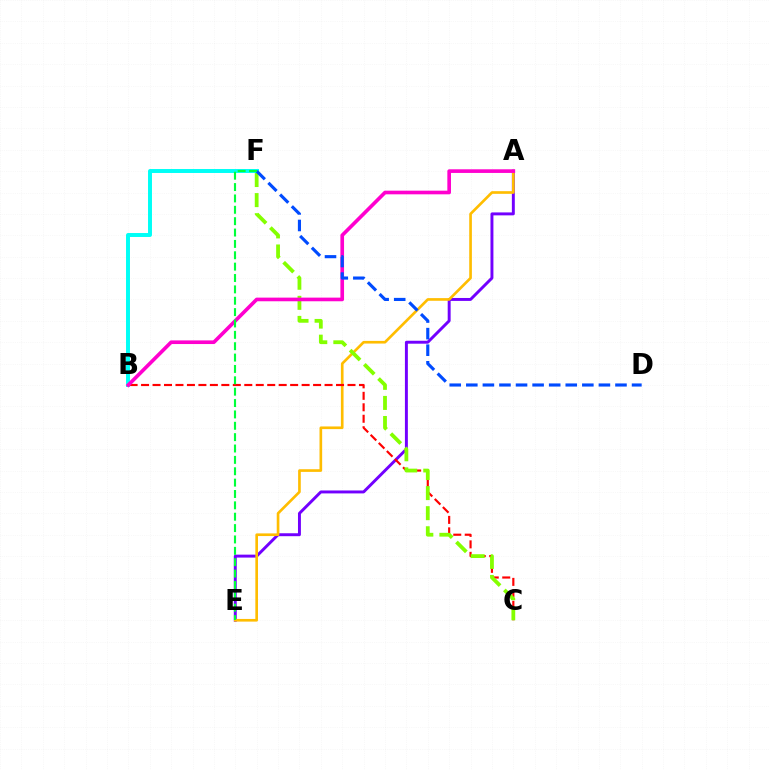{('A', 'E'): [{'color': '#7200ff', 'line_style': 'solid', 'thickness': 2.12}, {'color': '#ffbd00', 'line_style': 'solid', 'thickness': 1.91}], ('B', 'F'): [{'color': '#00fff6', 'line_style': 'solid', 'thickness': 2.84}], ('B', 'C'): [{'color': '#ff0000', 'line_style': 'dashed', 'thickness': 1.56}], ('C', 'F'): [{'color': '#84ff00', 'line_style': 'dashed', 'thickness': 2.73}], ('A', 'B'): [{'color': '#ff00cf', 'line_style': 'solid', 'thickness': 2.63}], ('D', 'F'): [{'color': '#004bff', 'line_style': 'dashed', 'thickness': 2.25}], ('E', 'F'): [{'color': '#00ff39', 'line_style': 'dashed', 'thickness': 1.54}]}